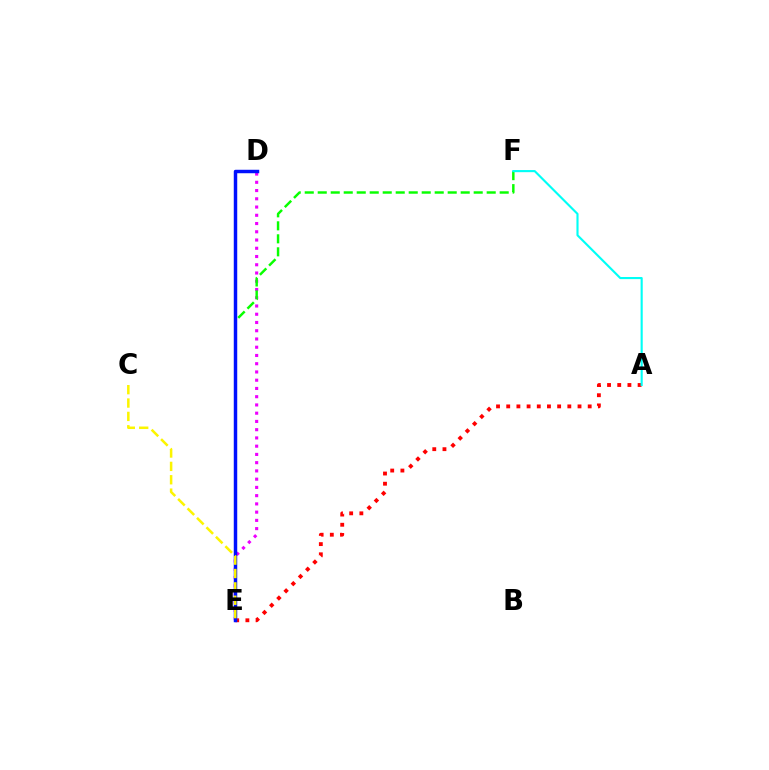{('D', 'E'): [{'color': '#ee00ff', 'line_style': 'dotted', 'thickness': 2.24}, {'color': '#0010ff', 'line_style': 'solid', 'thickness': 2.49}], ('A', 'E'): [{'color': '#ff0000', 'line_style': 'dotted', 'thickness': 2.77}], ('E', 'F'): [{'color': '#08ff00', 'line_style': 'dashed', 'thickness': 1.77}], ('A', 'F'): [{'color': '#00fff6', 'line_style': 'solid', 'thickness': 1.53}], ('C', 'E'): [{'color': '#fcf500', 'line_style': 'dashed', 'thickness': 1.82}]}